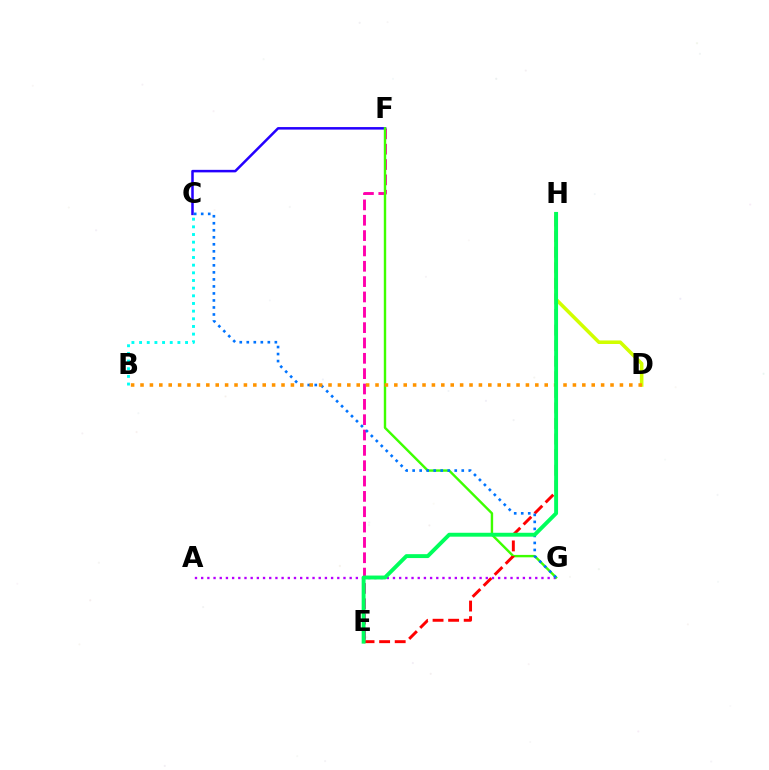{('E', 'F'): [{'color': '#ff00ac', 'line_style': 'dashed', 'thickness': 2.08}], ('A', 'G'): [{'color': '#b900ff', 'line_style': 'dotted', 'thickness': 1.68}], ('C', 'F'): [{'color': '#2500ff', 'line_style': 'solid', 'thickness': 1.82}], ('F', 'G'): [{'color': '#3dff00', 'line_style': 'solid', 'thickness': 1.73}], ('B', 'C'): [{'color': '#00fff6', 'line_style': 'dotted', 'thickness': 2.08}], ('D', 'H'): [{'color': '#d1ff00', 'line_style': 'solid', 'thickness': 2.56}], ('E', 'H'): [{'color': '#ff0000', 'line_style': 'dashed', 'thickness': 2.12}, {'color': '#00ff5c', 'line_style': 'solid', 'thickness': 2.81}], ('C', 'G'): [{'color': '#0074ff', 'line_style': 'dotted', 'thickness': 1.91}], ('B', 'D'): [{'color': '#ff9400', 'line_style': 'dotted', 'thickness': 2.55}]}